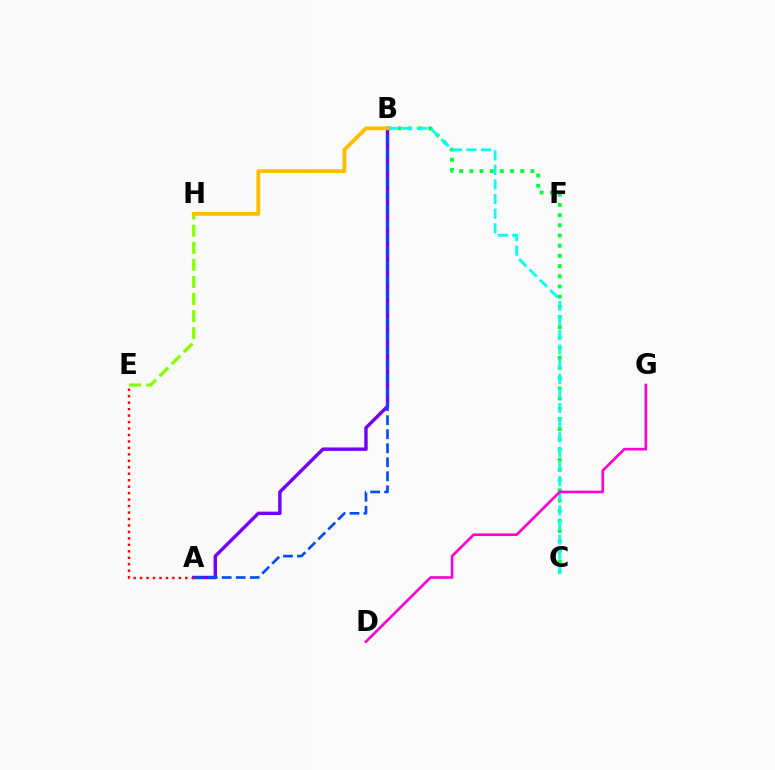{('E', 'H'): [{'color': '#84ff00', 'line_style': 'dashed', 'thickness': 2.32}], ('B', 'C'): [{'color': '#00ff39', 'line_style': 'dotted', 'thickness': 2.77}, {'color': '#00fff6', 'line_style': 'dashed', 'thickness': 1.99}], ('A', 'B'): [{'color': '#7200ff', 'line_style': 'solid', 'thickness': 2.46}, {'color': '#004bff', 'line_style': 'dashed', 'thickness': 1.9}], ('D', 'G'): [{'color': '#ff00cf', 'line_style': 'solid', 'thickness': 1.9}], ('A', 'E'): [{'color': '#ff0000', 'line_style': 'dotted', 'thickness': 1.76}], ('B', 'H'): [{'color': '#ffbd00', 'line_style': 'solid', 'thickness': 2.76}]}